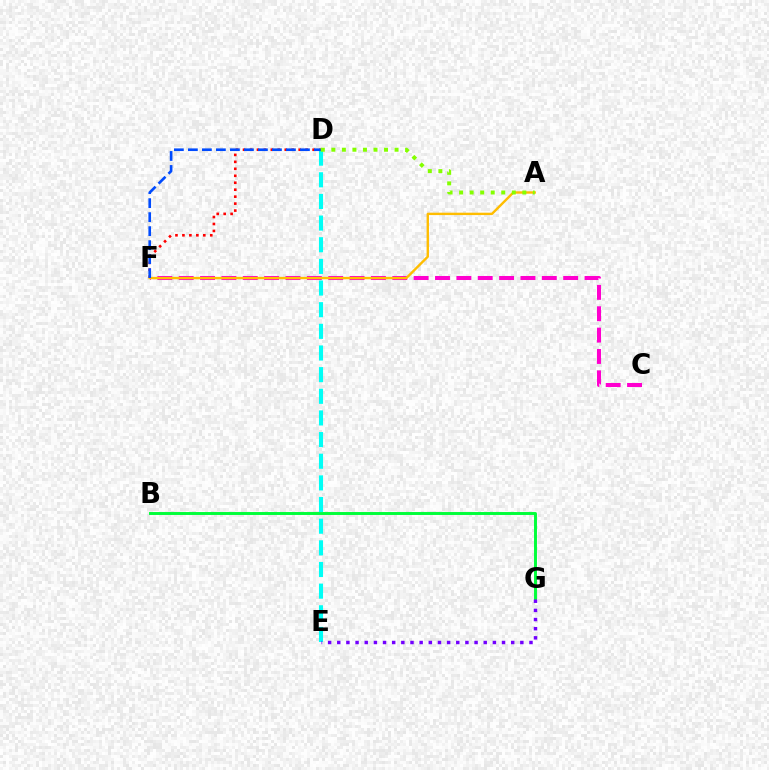{('B', 'G'): [{'color': '#00ff39', 'line_style': 'solid', 'thickness': 2.12}], ('D', 'E'): [{'color': '#00fff6', 'line_style': 'dashed', 'thickness': 2.94}], ('D', 'F'): [{'color': '#ff0000', 'line_style': 'dotted', 'thickness': 1.89}, {'color': '#004bff', 'line_style': 'dashed', 'thickness': 1.9}], ('E', 'G'): [{'color': '#7200ff', 'line_style': 'dotted', 'thickness': 2.49}], ('C', 'F'): [{'color': '#ff00cf', 'line_style': 'dashed', 'thickness': 2.9}], ('A', 'F'): [{'color': '#ffbd00', 'line_style': 'solid', 'thickness': 1.72}], ('A', 'D'): [{'color': '#84ff00', 'line_style': 'dotted', 'thickness': 2.86}]}